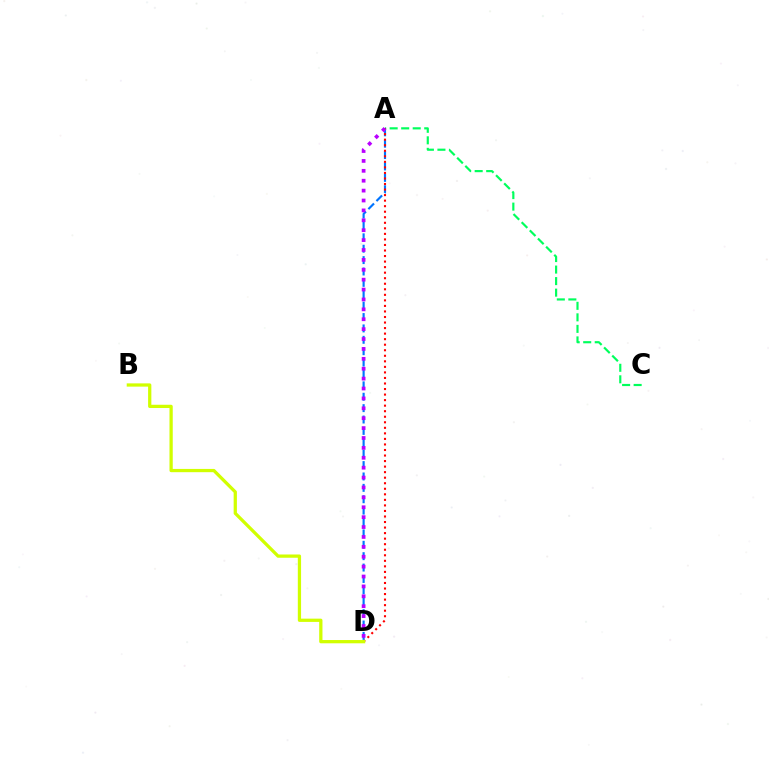{('A', 'C'): [{'color': '#00ff5c', 'line_style': 'dashed', 'thickness': 1.57}], ('A', 'D'): [{'color': '#0074ff', 'line_style': 'dashed', 'thickness': 1.55}, {'color': '#ff0000', 'line_style': 'dotted', 'thickness': 1.51}, {'color': '#b900ff', 'line_style': 'dotted', 'thickness': 2.69}], ('B', 'D'): [{'color': '#d1ff00', 'line_style': 'solid', 'thickness': 2.35}]}